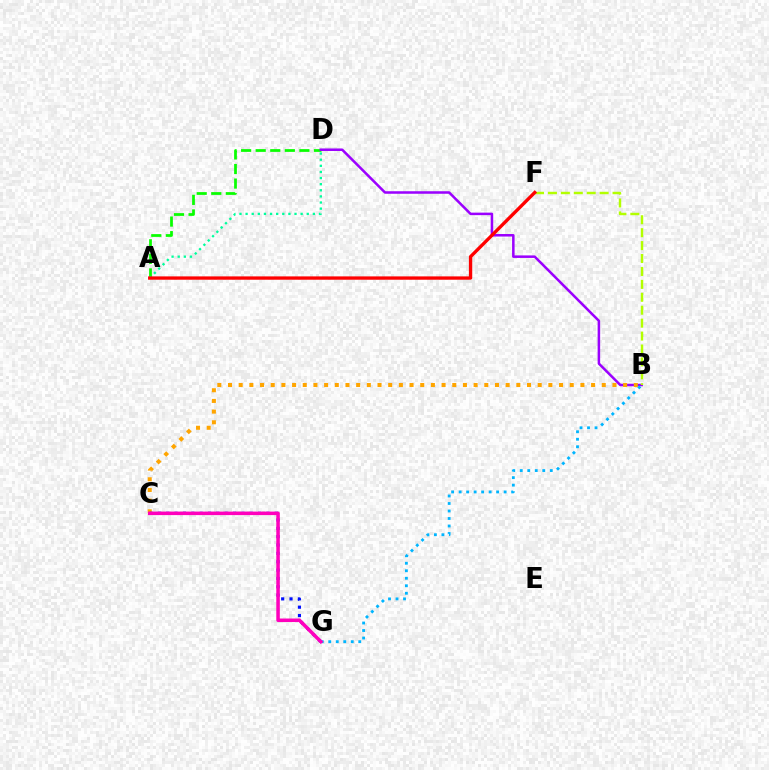{('A', 'D'): [{'color': '#08ff00', 'line_style': 'dashed', 'thickness': 1.98}, {'color': '#00ff9d', 'line_style': 'dotted', 'thickness': 1.66}], ('B', 'D'): [{'color': '#9b00ff', 'line_style': 'solid', 'thickness': 1.82}], ('B', 'C'): [{'color': '#ffa500', 'line_style': 'dotted', 'thickness': 2.9}], ('C', 'G'): [{'color': '#0010ff', 'line_style': 'dotted', 'thickness': 2.27}, {'color': '#ff00bd', 'line_style': 'solid', 'thickness': 2.54}], ('B', 'G'): [{'color': '#00b5ff', 'line_style': 'dotted', 'thickness': 2.04}], ('B', 'F'): [{'color': '#b3ff00', 'line_style': 'dashed', 'thickness': 1.76}], ('A', 'F'): [{'color': '#ff0000', 'line_style': 'solid', 'thickness': 2.4}]}